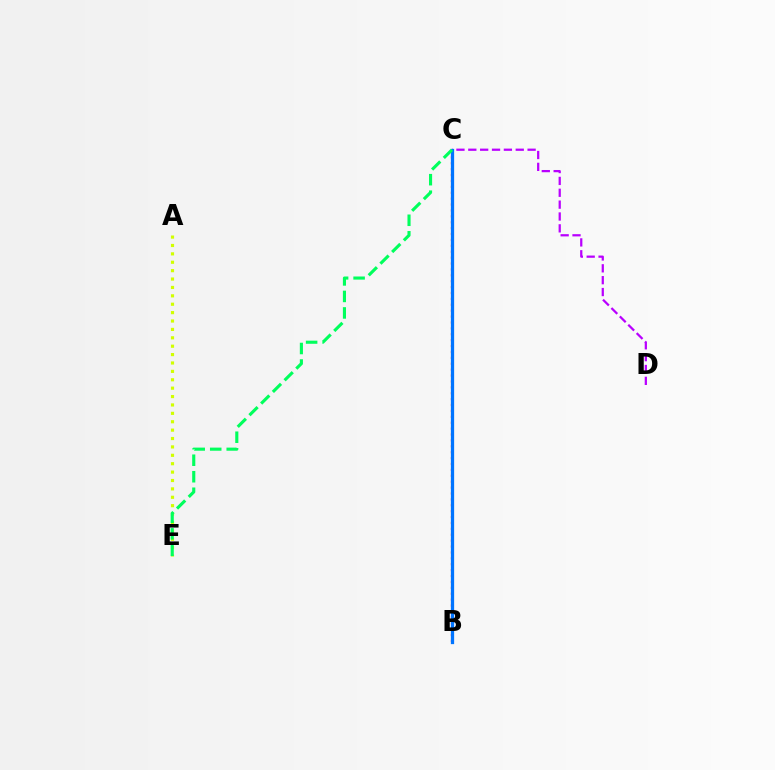{('A', 'E'): [{'color': '#d1ff00', 'line_style': 'dotted', 'thickness': 2.28}], ('C', 'D'): [{'color': '#b900ff', 'line_style': 'dashed', 'thickness': 1.61}], ('B', 'C'): [{'color': '#ff0000', 'line_style': 'dotted', 'thickness': 1.6}, {'color': '#0074ff', 'line_style': 'solid', 'thickness': 2.35}], ('C', 'E'): [{'color': '#00ff5c', 'line_style': 'dashed', 'thickness': 2.24}]}